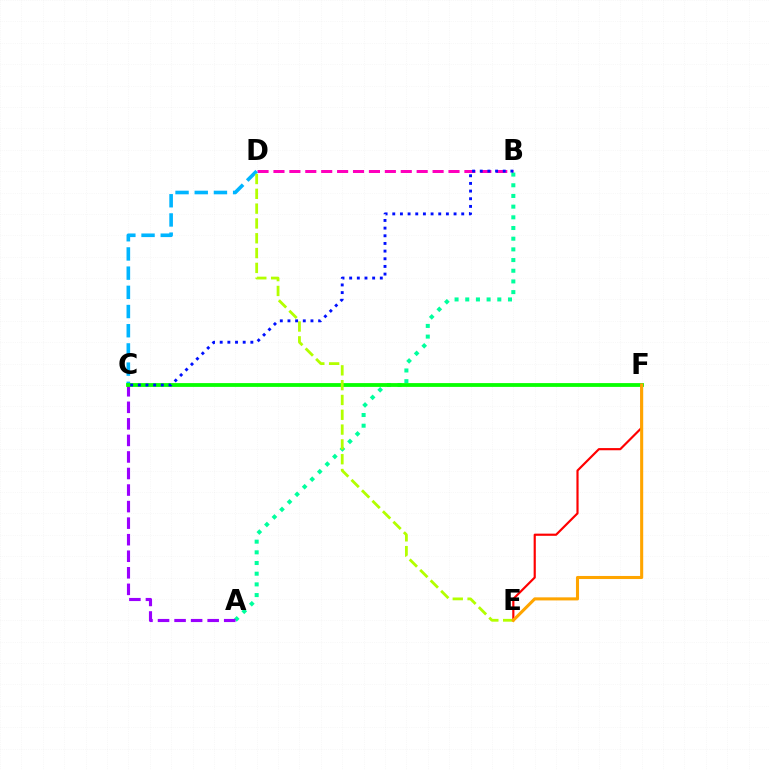{('B', 'D'): [{'color': '#ff00bd', 'line_style': 'dashed', 'thickness': 2.16}], ('A', 'B'): [{'color': '#00ff9d', 'line_style': 'dotted', 'thickness': 2.9}], ('A', 'C'): [{'color': '#9b00ff', 'line_style': 'dashed', 'thickness': 2.25}], ('C', 'D'): [{'color': '#00b5ff', 'line_style': 'dashed', 'thickness': 2.61}], ('C', 'F'): [{'color': '#08ff00', 'line_style': 'solid', 'thickness': 2.73}], ('E', 'F'): [{'color': '#ff0000', 'line_style': 'solid', 'thickness': 1.56}, {'color': '#ffa500', 'line_style': 'solid', 'thickness': 2.21}], ('D', 'E'): [{'color': '#b3ff00', 'line_style': 'dashed', 'thickness': 2.01}], ('B', 'C'): [{'color': '#0010ff', 'line_style': 'dotted', 'thickness': 2.08}]}